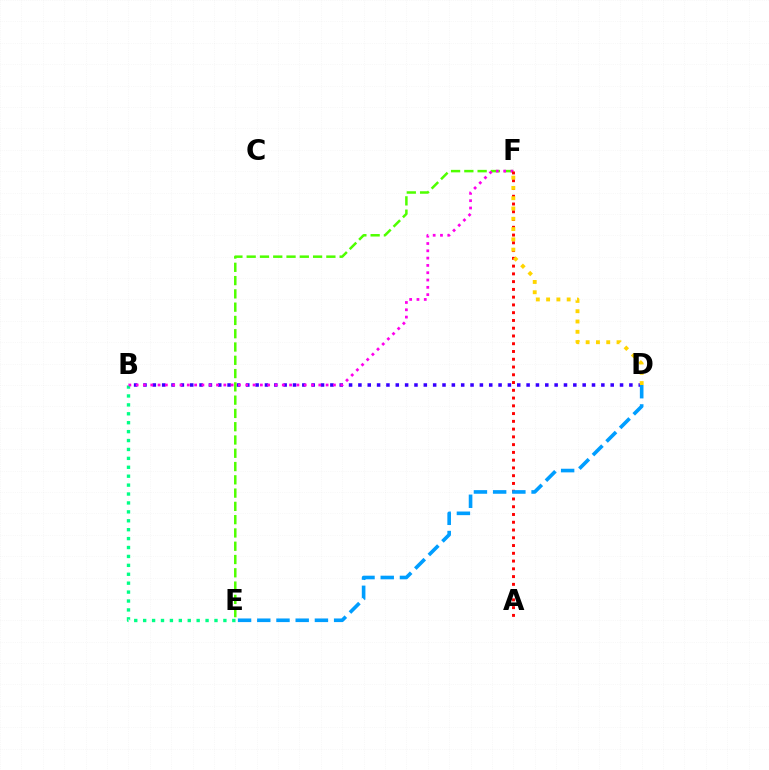{('B', 'D'): [{'color': '#3700ff', 'line_style': 'dotted', 'thickness': 2.54}], ('E', 'F'): [{'color': '#4fff00', 'line_style': 'dashed', 'thickness': 1.8}], ('B', 'E'): [{'color': '#00ff86', 'line_style': 'dotted', 'thickness': 2.42}], ('B', 'F'): [{'color': '#ff00ed', 'line_style': 'dotted', 'thickness': 1.99}], ('A', 'F'): [{'color': '#ff0000', 'line_style': 'dotted', 'thickness': 2.11}], ('D', 'F'): [{'color': '#ffd500', 'line_style': 'dotted', 'thickness': 2.8}], ('D', 'E'): [{'color': '#009eff', 'line_style': 'dashed', 'thickness': 2.61}]}